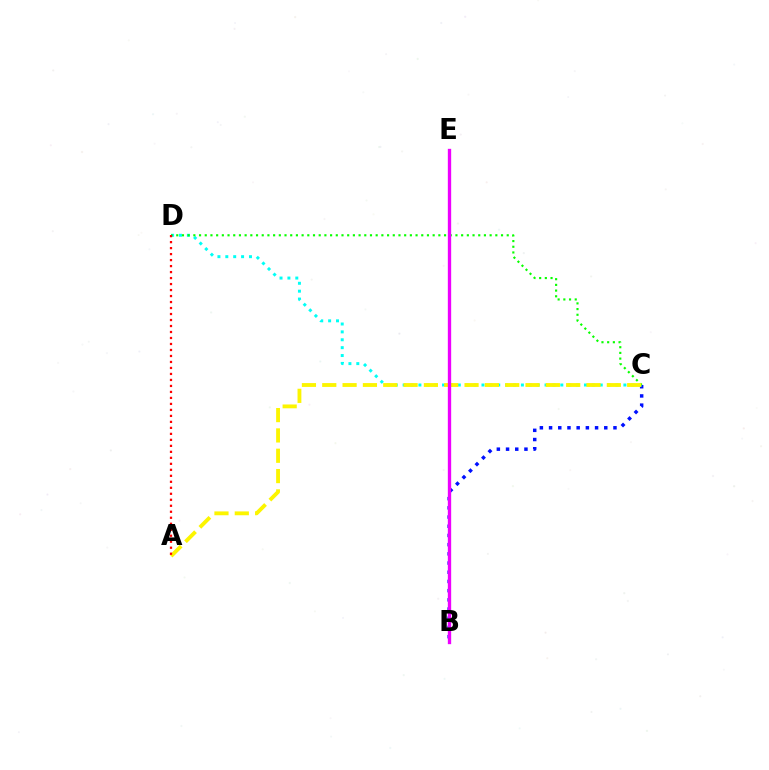{('B', 'C'): [{'color': '#0010ff', 'line_style': 'dotted', 'thickness': 2.5}], ('C', 'D'): [{'color': '#00fff6', 'line_style': 'dotted', 'thickness': 2.14}, {'color': '#08ff00', 'line_style': 'dotted', 'thickness': 1.55}], ('A', 'C'): [{'color': '#fcf500', 'line_style': 'dashed', 'thickness': 2.76}], ('B', 'E'): [{'color': '#ee00ff', 'line_style': 'solid', 'thickness': 2.4}], ('A', 'D'): [{'color': '#ff0000', 'line_style': 'dotted', 'thickness': 1.63}]}